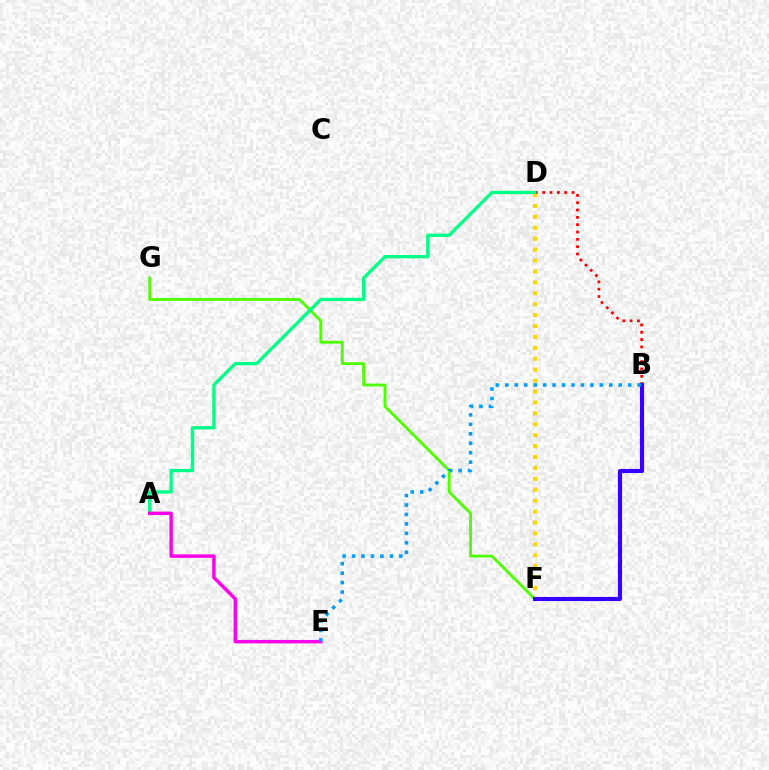{('D', 'F'): [{'color': '#ffd500', 'line_style': 'dotted', 'thickness': 2.97}], ('F', 'G'): [{'color': '#4fff00', 'line_style': 'solid', 'thickness': 2.06}], ('B', 'D'): [{'color': '#ff0000', 'line_style': 'dotted', 'thickness': 1.99}], ('B', 'F'): [{'color': '#3700ff', 'line_style': 'solid', 'thickness': 2.96}], ('A', 'D'): [{'color': '#00ff86', 'line_style': 'solid', 'thickness': 2.39}], ('A', 'E'): [{'color': '#ff00ed', 'line_style': 'solid', 'thickness': 2.48}], ('B', 'E'): [{'color': '#009eff', 'line_style': 'dotted', 'thickness': 2.57}]}